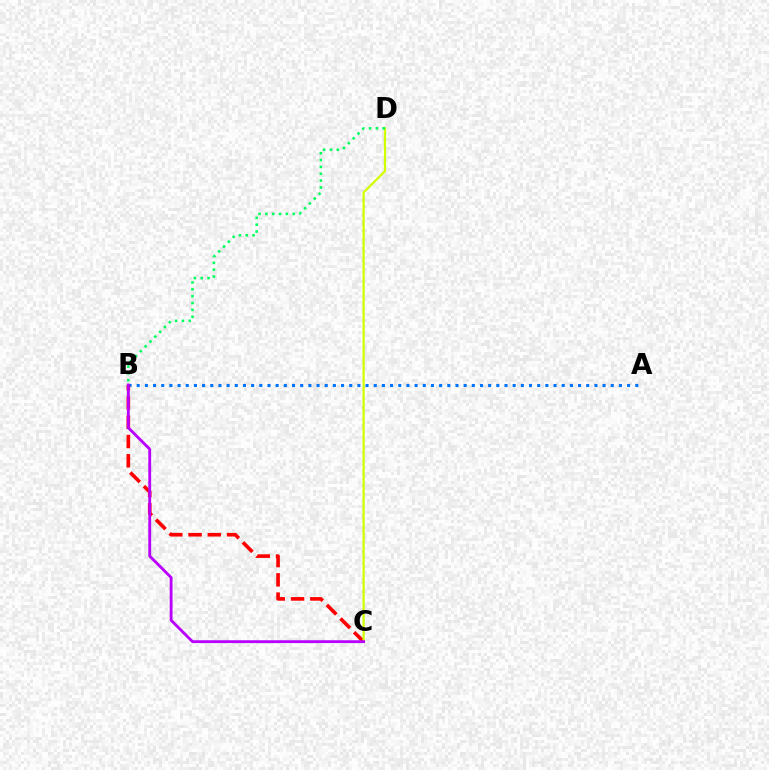{('A', 'B'): [{'color': '#0074ff', 'line_style': 'dotted', 'thickness': 2.22}], ('B', 'C'): [{'color': '#ff0000', 'line_style': 'dashed', 'thickness': 2.62}, {'color': '#b900ff', 'line_style': 'solid', 'thickness': 2.05}], ('C', 'D'): [{'color': '#d1ff00', 'line_style': 'solid', 'thickness': 1.61}], ('B', 'D'): [{'color': '#00ff5c', 'line_style': 'dotted', 'thickness': 1.86}]}